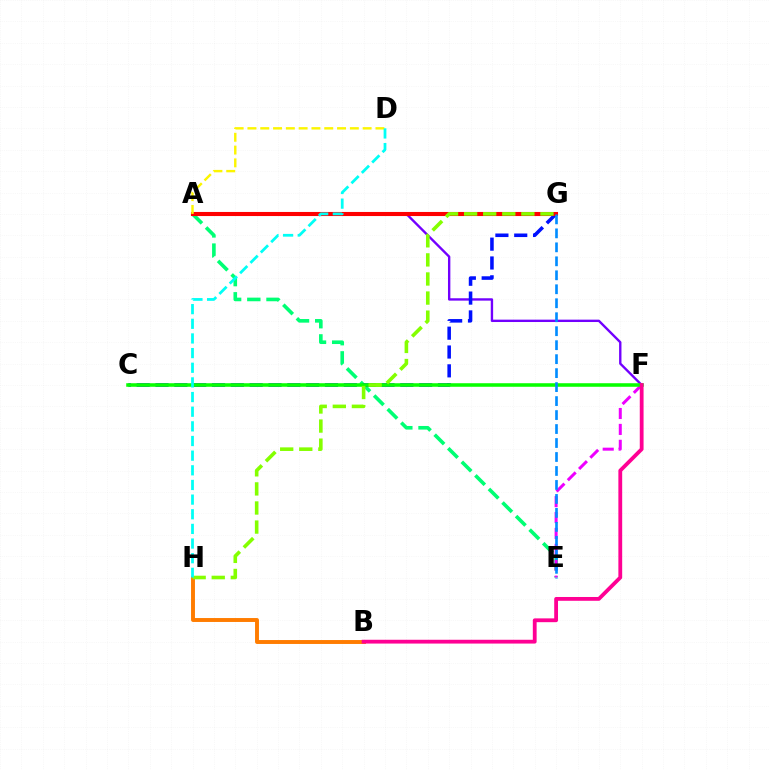{('A', 'F'): [{'color': '#7200ff', 'line_style': 'solid', 'thickness': 1.71}], ('A', 'E'): [{'color': '#00ff74', 'line_style': 'dashed', 'thickness': 2.61}], ('C', 'G'): [{'color': '#0010ff', 'line_style': 'dashed', 'thickness': 2.56}], ('A', 'G'): [{'color': '#ff0000', 'line_style': 'solid', 'thickness': 2.94}], ('E', 'F'): [{'color': '#ee00ff', 'line_style': 'dashed', 'thickness': 2.16}], ('B', 'H'): [{'color': '#ff7c00', 'line_style': 'solid', 'thickness': 2.82}], ('C', 'F'): [{'color': '#08ff00', 'line_style': 'solid', 'thickness': 2.56}], ('B', 'F'): [{'color': '#ff0094', 'line_style': 'solid', 'thickness': 2.74}], ('A', 'D'): [{'color': '#fcf500', 'line_style': 'dashed', 'thickness': 1.74}], ('E', 'G'): [{'color': '#008cff', 'line_style': 'dashed', 'thickness': 1.9}], ('G', 'H'): [{'color': '#84ff00', 'line_style': 'dashed', 'thickness': 2.59}], ('D', 'H'): [{'color': '#00fff6', 'line_style': 'dashed', 'thickness': 1.99}]}